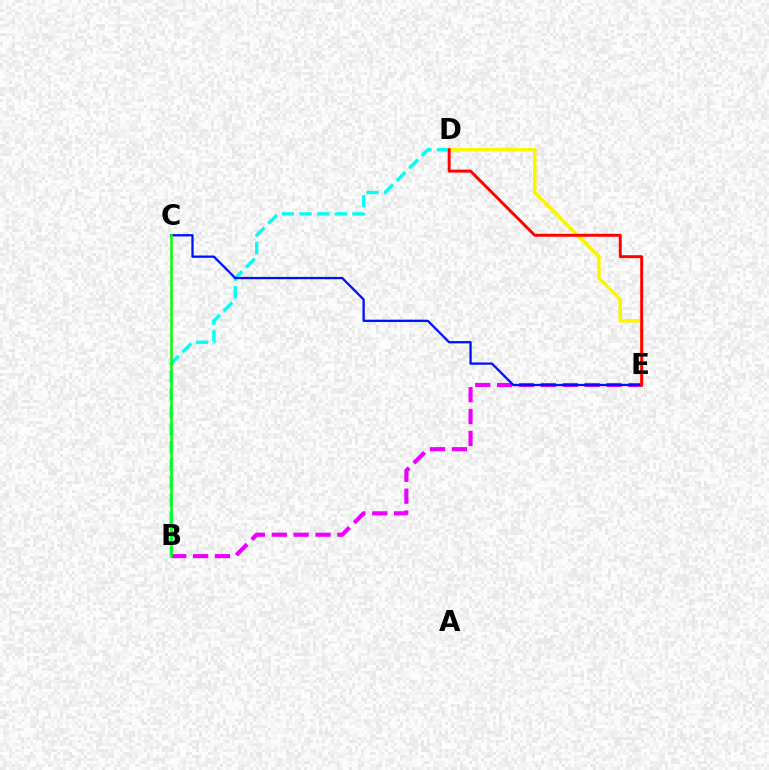{('B', 'D'): [{'color': '#00fff6', 'line_style': 'dashed', 'thickness': 2.4}], ('D', 'E'): [{'color': '#fcf500', 'line_style': 'solid', 'thickness': 2.55}, {'color': '#ff0000', 'line_style': 'solid', 'thickness': 2.1}], ('B', 'E'): [{'color': '#ee00ff', 'line_style': 'dashed', 'thickness': 2.97}], ('C', 'E'): [{'color': '#0010ff', 'line_style': 'solid', 'thickness': 1.65}], ('B', 'C'): [{'color': '#08ff00', 'line_style': 'solid', 'thickness': 1.83}]}